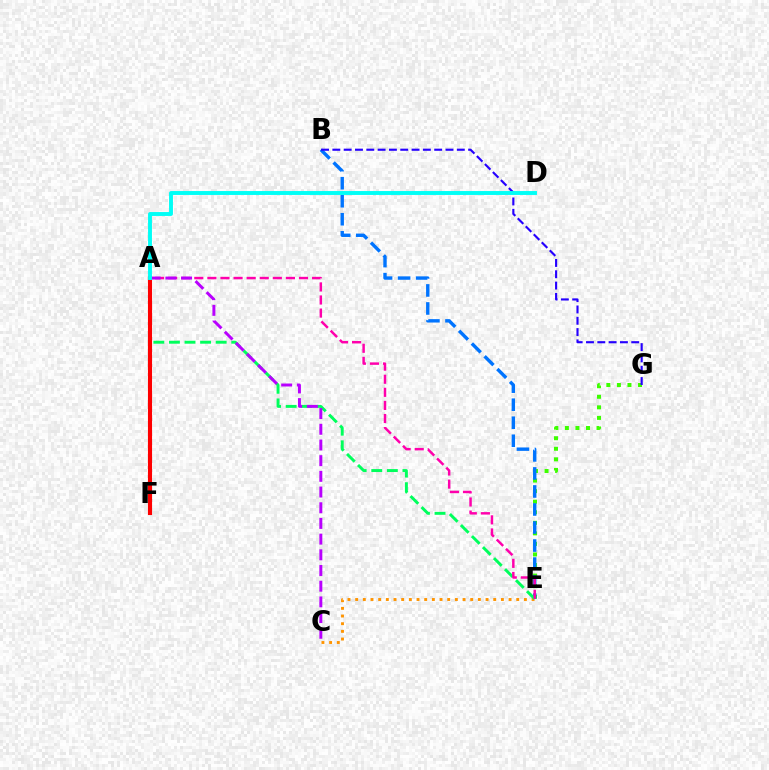{('E', 'G'): [{'color': '#3dff00', 'line_style': 'dotted', 'thickness': 2.87}], ('B', 'E'): [{'color': '#0074ff', 'line_style': 'dashed', 'thickness': 2.45}], ('C', 'E'): [{'color': '#ff9400', 'line_style': 'dotted', 'thickness': 2.08}], ('A', 'E'): [{'color': '#00ff5c', 'line_style': 'dashed', 'thickness': 2.12}, {'color': '#ff00ac', 'line_style': 'dashed', 'thickness': 1.78}], ('A', 'F'): [{'color': '#d1ff00', 'line_style': 'dashed', 'thickness': 1.76}, {'color': '#ff0000', 'line_style': 'solid', 'thickness': 2.95}], ('B', 'G'): [{'color': '#2500ff', 'line_style': 'dashed', 'thickness': 1.54}], ('A', 'C'): [{'color': '#b900ff', 'line_style': 'dashed', 'thickness': 2.13}], ('A', 'D'): [{'color': '#00fff6', 'line_style': 'solid', 'thickness': 2.81}]}